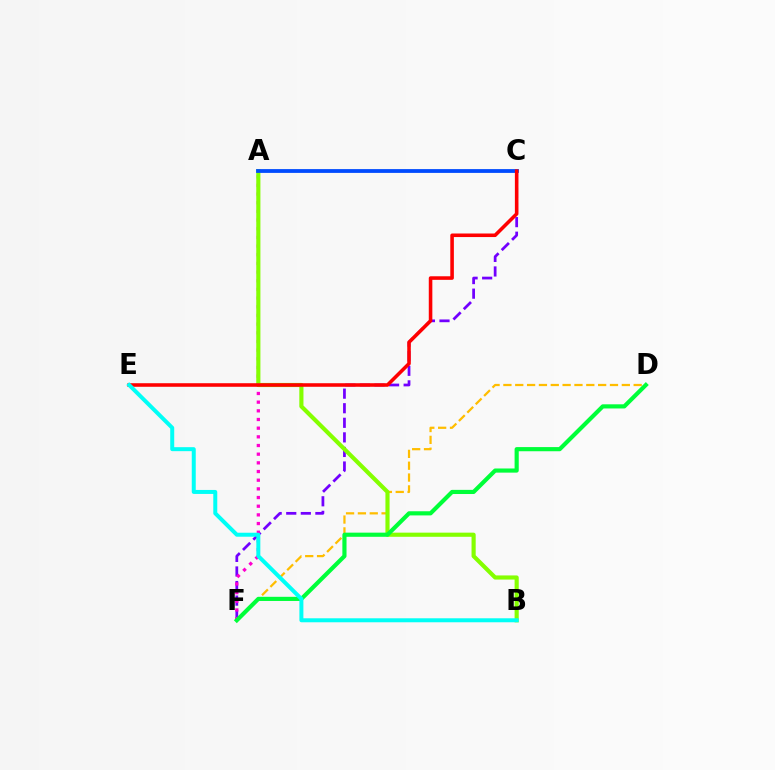{('C', 'F'): [{'color': '#7200ff', 'line_style': 'dashed', 'thickness': 1.98}], ('D', 'F'): [{'color': '#ffbd00', 'line_style': 'dashed', 'thickness': 1.61}, {'color': '#00ff39', 'line_style': 'solid', 'thickness': 2.99}], ('A', 'F'): [{'color': '#ff00cf', 'line_style': 'dotted', 'thickness': 2.36}], ('A', 'B'): [{'color': '#84ff00', 'line_style': 'solid', 'thickness': 2.98}], ('A', 'C'): [{'color': '#004bff', 'line_style': 'solid', 'thickness': 2.74}], ('C', 'E'): [{'color': '#ff0000', 'line_style': 'solid', 'thickness': 2.57}], ('B', 'E'): [{'color': '#00fff6', 'line_style': 'solid', 'thickness': 2.87}]}